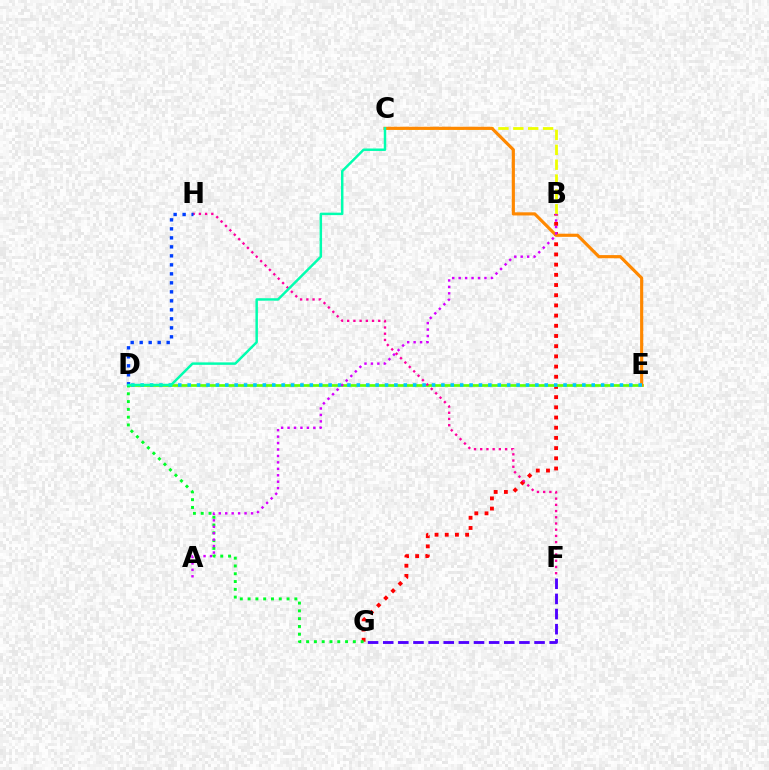{('B', 'G'): [{'color': '#ff0000', 'line_style': 'dotted', 'thickness': 2.77}], ('B', 'C'): [{'color': '#eeff00', 'line_style': 'dashed', 'thickness': 2.02}], ('F', 'G'): [{'color': '#4f00ff', 'line_style': 'dashed', 'thickness': 2.06}], ('D', 'E'): [{'color': '#66ff00', 'line_style': 'solid', 'thickness': 1.95}, {'color': '#00c7ff', 'line_style': 'dotted', 'thickness': 2.55}], ('D', 'G'): [{'color': '#00ff27', 'line_style': 'dotted', 'thickness': 2.12}], ('F', 'H'): [{'color': '#ff00a0', 'line_style': 'dotted', 'thickness': 1.69}], ('C', 'E'): [{'color': '#ff8800', 'line_style': 'solid', 'thickness': 2.27}], ('A', 'B'): [{'color': '#d600ff', 'line_style': 'dotted', 'thickness': 1.75}], ('D', 'H'): [{'color': '#003fff', 'line_style': 'dotted', 'thickness': 2.44}], ('C', 'D'): [{'color': '#00ffaf', 'line_style': 'solid', 'thickness': 1.78}]}